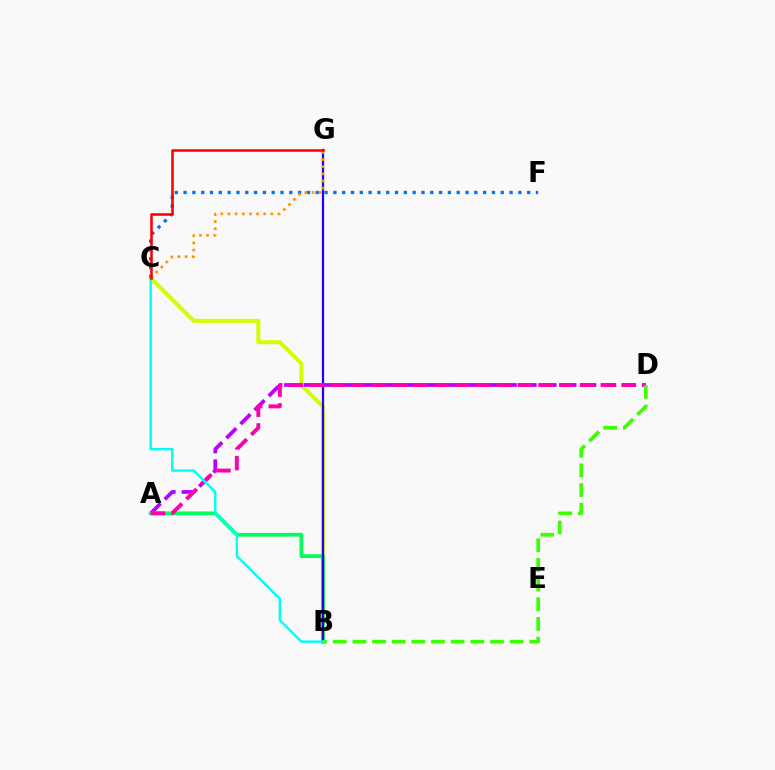{('B', 'C'): [{'color': '#d1ff00', 'line_style': 'solid', 'thickness': 2.89}, {'color': '#00fff6', 'line_style': 'solid', 'thickness': 1.76}], ('A', 'D'): [{'color': '#b900ff', 'line_style': 'dashed', 'thickness': 2.7}, {'color': '#ff00ac', 'line_style': 'dashed', 'thickness': 2.82}], ('A', 'B'): [{'color': '#00ff5c', 'line_style': 'solid', 'thickness': 2.7}], ('B', 'G'): [{'color': '#2500ff', 'line_style': 'solid', 'thickness': 1.63}], ('C', 'F'): [{'color': '#0074ff', 'line_style': 'dotted', 'thickness': 2.39}], ('B', 'D'): [{'color': '#3dff00', 'line_style': 'dashed', 'thickness': 2.67}], ('C', 'G'): [{'color': '#ff9400', 'line_style': 'dotted', 'thickness': 1.94}, {'color': '#ff0000', 'line_style': 'solid', 'thickness': 1.85}]}